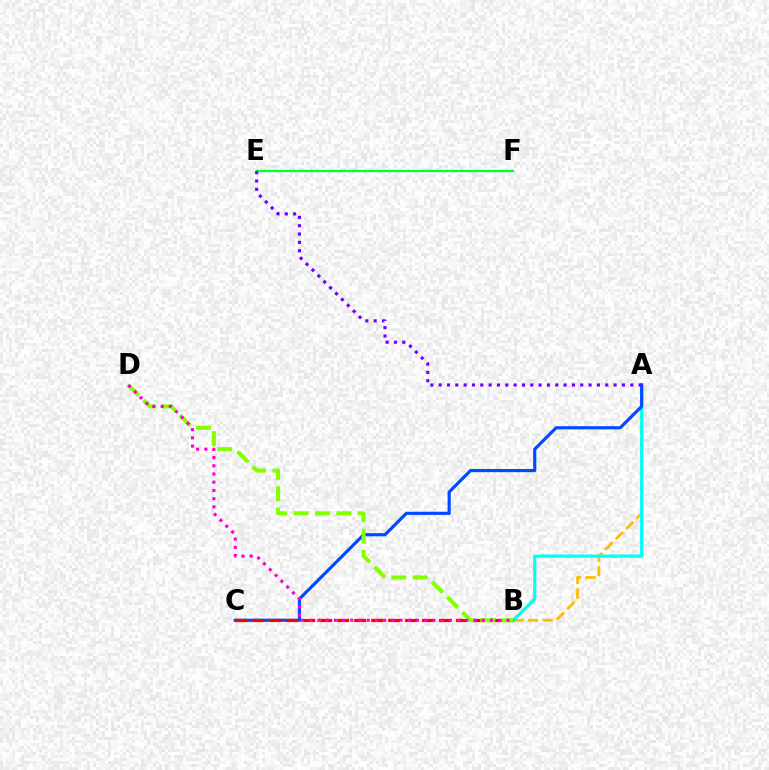{('A', 'B'): [{'color': '#ffbd00', 'line_style': 'dashed', 'thickness': 1.99}, {'color': '#00fff6', 'line_style': 'solid', 'thickness': 2.29}], ('E', 'F'): [{'color': '#00ff39', 'line_style': 'solid', 'thickness': 1.67}], ('A', 'C'): [{'color': '#004bff', 'line_style': 'solid', 'thickness': 2.29}], ('B', 'C'): [{'color': '#ff0000', 'line_style': 'dashed', 'thickness': 2.3}], ('B', 'D'): [{'color': '#84ff00', 'line_style': 'dashed', 'thickness': 2.9}, {'color': '#ff00cf', 'line_style': 'dotted', 'thickness': 2.23}], ('A', 'E'): [{'color': '#7200ff', 'line_style': 'dotted', 'thickness': 2.26}]}